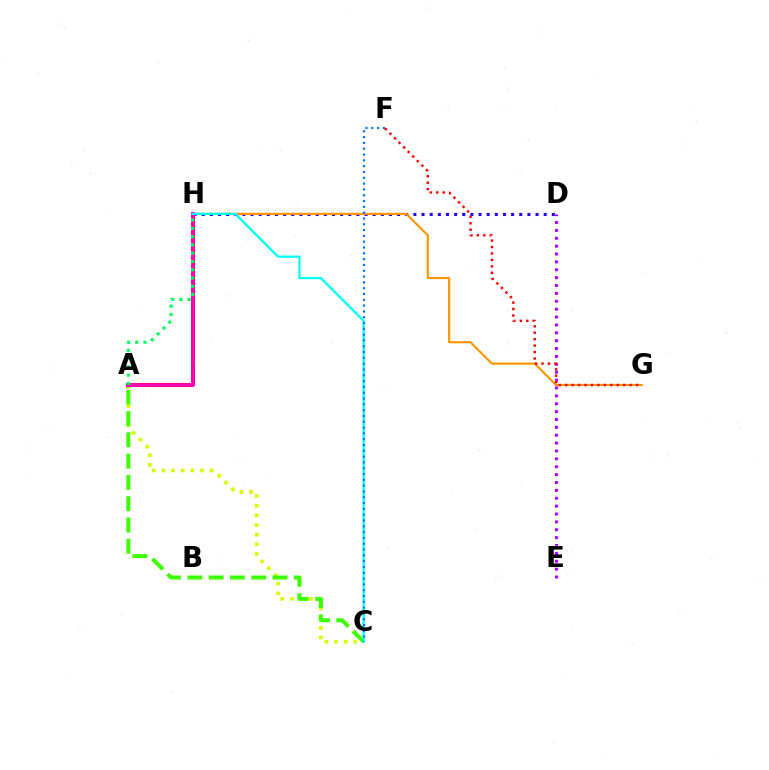{('A', 'C'): [{'color': '#d1ff00', 'line_style': 'dotted', 'thickness': 2.62}, {'color': '#3dff00', 'line_style': 'dashed', 'thickness': 2.89}], ('D', 'H'): [{'color': '#2500ff', 'line_style': 'dotted', 'thickness': 2.21}], ('D', 'E'): [{'color': '#b900ff', 'line_style': 'dotted', 'thickness': 2.14}], ('G', 'H'): [{'color': '#ff9400', 'line_style': 'solid', 'thickness': 1.54}], ('A', 'H'): [{'color': '#ff00ac', 'line_style': 'solid', 'thickness': 2.9}, {'color': '#00ff5c', 'line_style': 'dotted', 'thickness': 2.25}], ('C', 'H'): [{'color': '#00fff6', 'line_style': 'solid', 'thickness': 1.62}], ('C', 'F'): [{'color': '#0074ff', 'line_style': 'dotted', 'thickness': 1.58}], ('F', 'G'): [{'color': '#ff0000', 'line_style': 'dotted', 'thickness': 1.75}]}